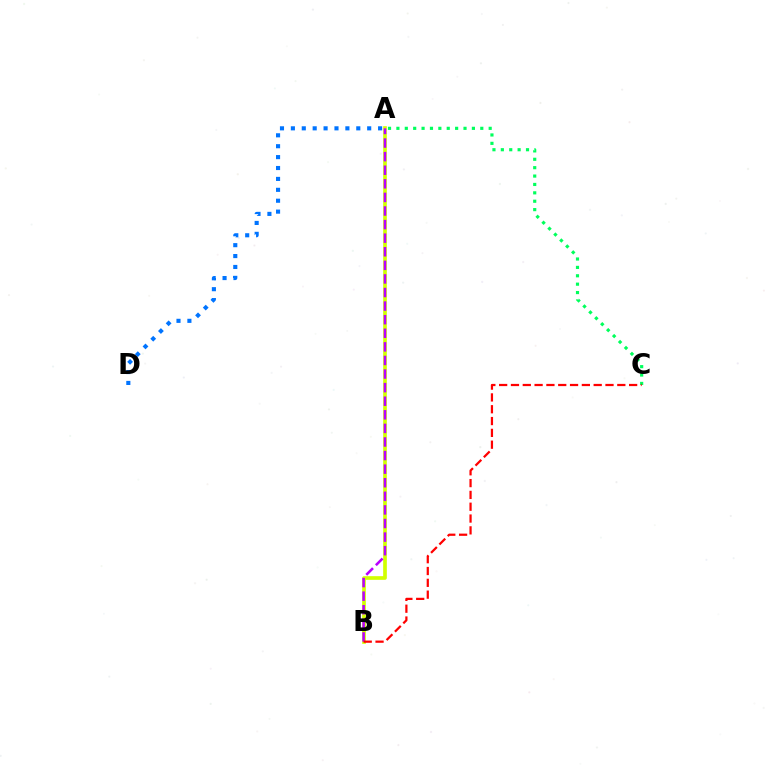{('A', 'C'): [{'color': '#00ff5c', 'line_style': 'dotted', 'thickness': 2.28}], ('A', 'B'): [{'color': '#d1ff00', 'line_style': 'solid', 'thickness': 2.64}, {'color': '#b900ff', 'line_style': 'dashed', 'thickness': 1.85}], ('B', 'C'): [{'color': '#ff0000', 'line_style': 'dashed', 'thickness': 1.61}], ('A', 'D'): [{'color': '#0074ff', 'line_style': 'dotted', 'thickness': 2.96}]}